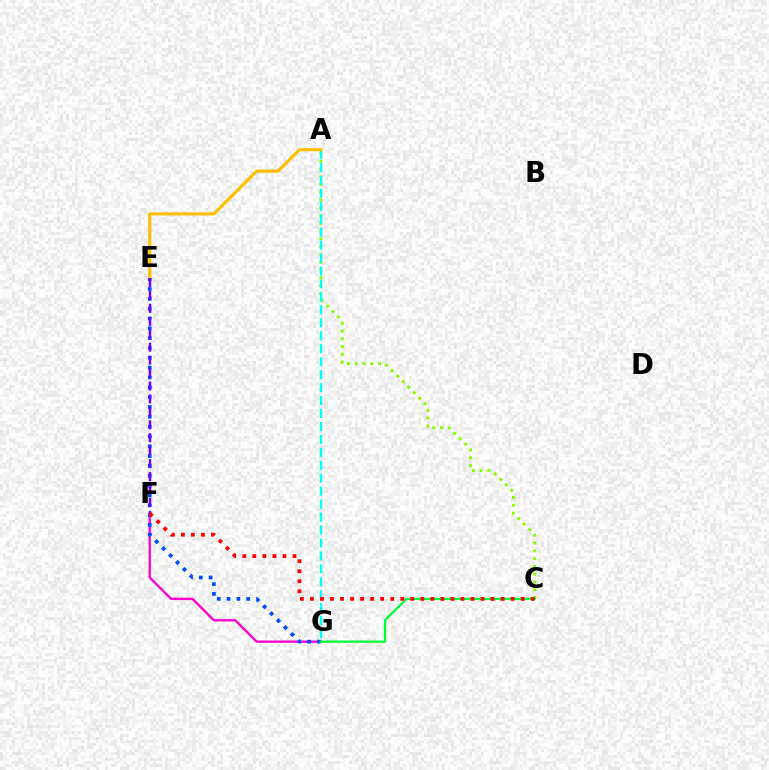{('A', 'C'): [{'color': '#84ff00', 'line_style': 'dotted', 'thickness': 2.11}], ('F', 'G'): [{'color': '#ff00cf', 'line_style': 'solid', 'thickness': 1.69}], ('A', 'G'): [{'color': '#00fff6', 'line_style': 'dashed', 'thickness': 1.76}], ('A', 'E'): [{'color': '#ffbd00', 'line_style': 'solid', 'thickness': 2.23}], ('E', 'G'): [{'color': '#004bff', 'line_style': 'dotted', 'thickness': 2.67}], ('C', 'G'): [{'color': '#00ff39', 'line_style': 'solid', 'thickness': 1.65}], ('E', 'F'): [{'color': '#7200ff', 'line_style': 'dashed', 'thickness': 1.76}], ('C', 'F'): [{'color': '#ff0000', 'line_style': 'dotted', 'thickness': 2.73}]}